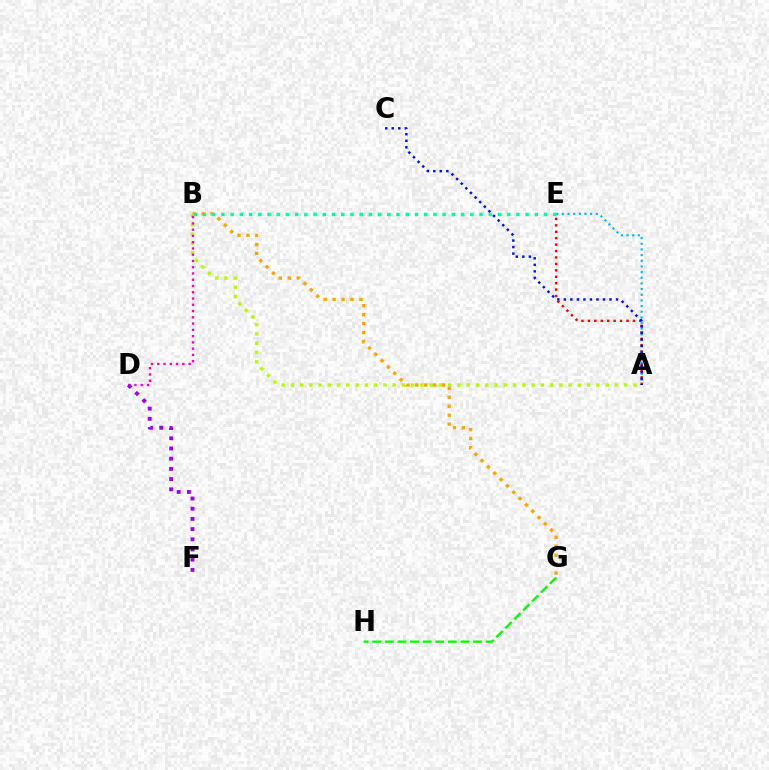{('A', 'E'): [{'color': '#00b5ff', 'line_style': 'dotted', 'thickness': 1.54}, {'color': '#ff0000', 'line_style': 'dotted', 'thickness': 1.75}], ('A', 'B'): [{'color': '#b3ff00', 'line_style': 'dotted', 'thickness': 2.52}], ('B', 'D'): [{'color': '#ff00bd', 'line_style': 'dotted', 'thickness': 1.7}], ('G', 'H'): [{'color': '#08ff00', 'line_style': 'dashed', 'thickness': 1.71}], ('A', 'C'): [{'color': '#0010ff', 'line_style': 'dotted', 'thickness': 1.77}], ('B', 'G'): [{'color': '#ffa500', 'line_style': 'dotted', 'thickness': 2.43}], ('D', 'F'): [{'color': '#9b00ff', 'line_style': 'dotted', 'thickness': 2.77}], ('B', 'E'): [{'color': '#00ff9d', 'line_style': 'dotted', 'thickness': 2.5}]}